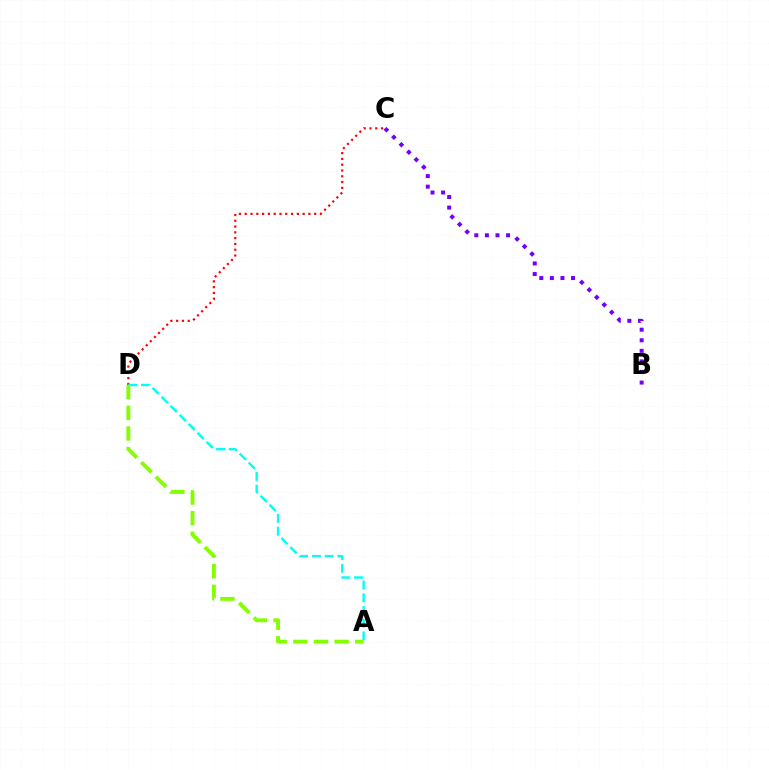{('C', 'D'): [{'color': '#ff0000', 'line_style': 'dotted', 'thickness': 1.57}], ('A', 'D'): [{'color': '#00fff6', 'line_style': 'dashed', 'thickness': 1.73}, {'color': '#84ff00', 'line_style': 'dashed', 'thickness': 2.8}], ('B', 'C'): [{'color': '#7200ff', 'line_style': 'dotted', 'thickness': 2.87}]}